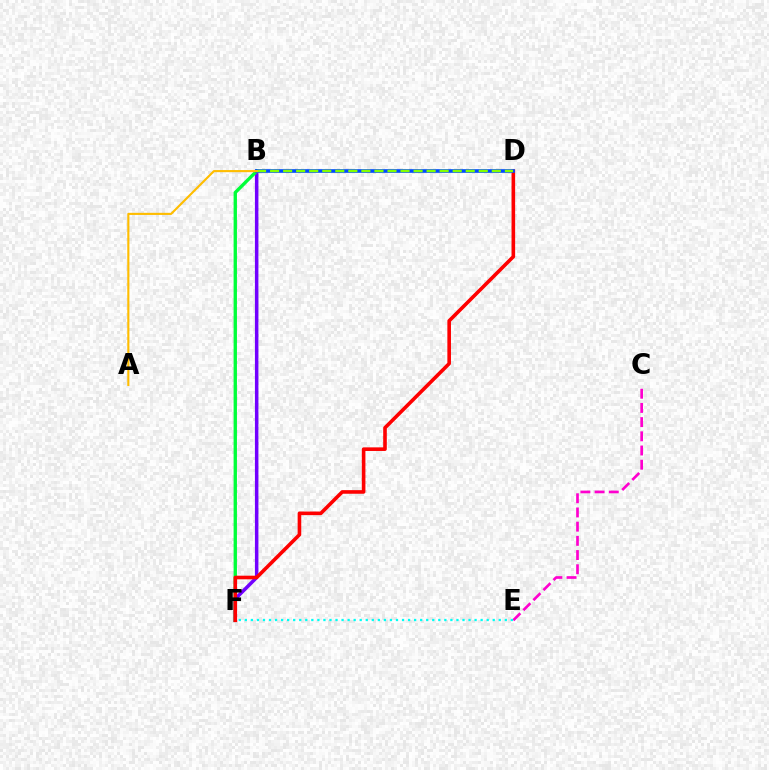{('B', 'F'): [{'color': '#7200ff', 'line_style': 'solid', 'thickness': 2.52}, {'color': '#00ff39', 'line_style': 'solid', 'thickness': 2.41}], ('D', 'F'): [{'color': '#ff0000', 'line_style': 'solid', 'thickness': 2.6}], ('B', 'D'): [{'color': '#004bff', 'line_style': 'solid', 'thickness': 2.63}, {'color': '#84ff00', 'line_style': 'dashed', 'thickness': 1.77}], ('C', 'E'): [{'color': '#ff00cf', 'line_style': 'dashed', 'thickness': 1.93}], ('E', 'F'): [{'color': '#00fff6', 'line_style': 'dotted', 'thickness': 1.64}], ('A', 'B'): [{'color': '#ffbd00', 'line_style': 'solid', 'thickness': 1.53}]}